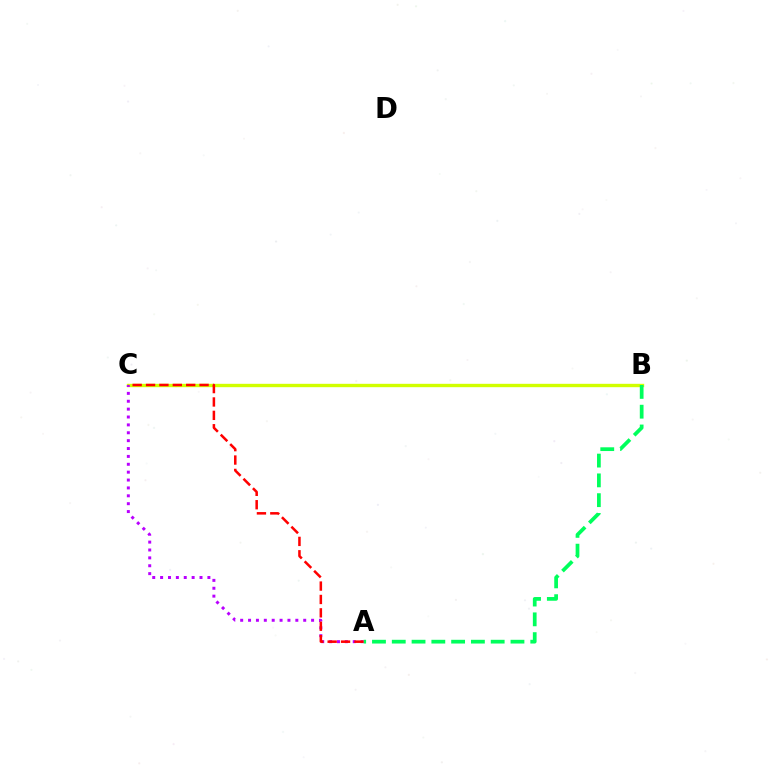{('B', 'C'): [{'color': '#0074ff', 'line_style': 'solid', 'thickness': 1.83}, {'color': '#d1ff00', 'line_style': 'solid', 'thickness': 2.43}], ('A', 'C'): [{'color': '#b900ff', 'line_style': 'dotted', 'thickness': 2.14}, {'color': '#ff0000', 'line_style': 'dashed', 'thickness': 1.82}], ('A', 'B'): [{'color': '#00ff5c', 'line_style': 'dashed', 'thickness': 2.69}]}